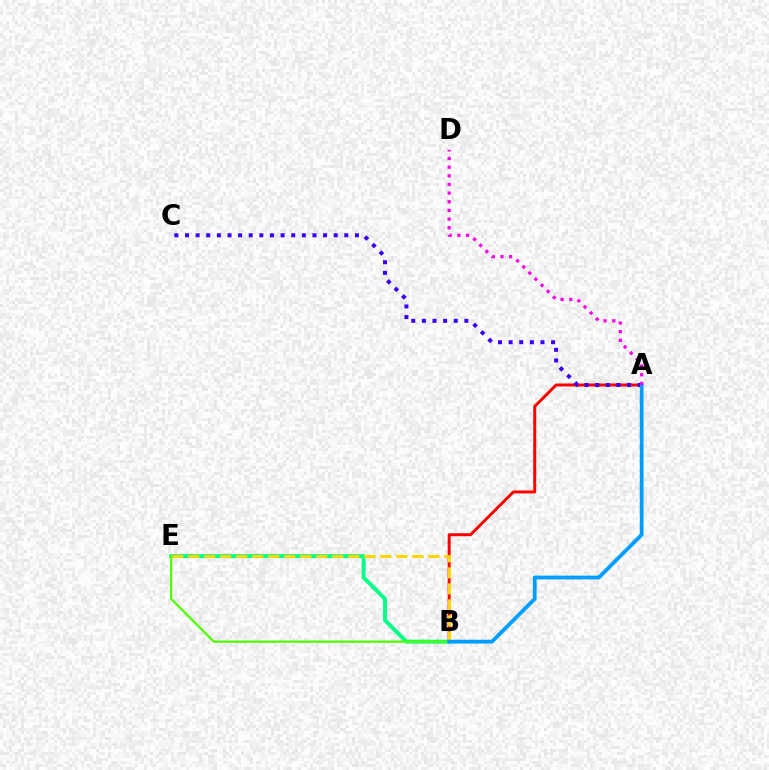{('A', 'B'): [{'color': '#ff0000', 'line_style': 'solid', 'thickness': 2.13}, {'color': '#009eff', 'line_style': 'solid', 'thickness': 2.72}], ('A', 'C'): [{'color': '#3700ff', 'line_style': 'dotted', 'thickness': 2.89}], ('B', 'E'): [{'color': '#00ff86', 'line_style': 'solid', 'thickness': 2.83}, {'color': '#4fff00', 'line_style': 'solid', 'thickness': 1.63}, {'color': '#ffd500', 'line_style': 'dashed', 'thickness': 2.18}], ('A', 'D'): [{'color': '#ff00ed', 'line_style': 'dotted', 'thickness': 2.35}]}